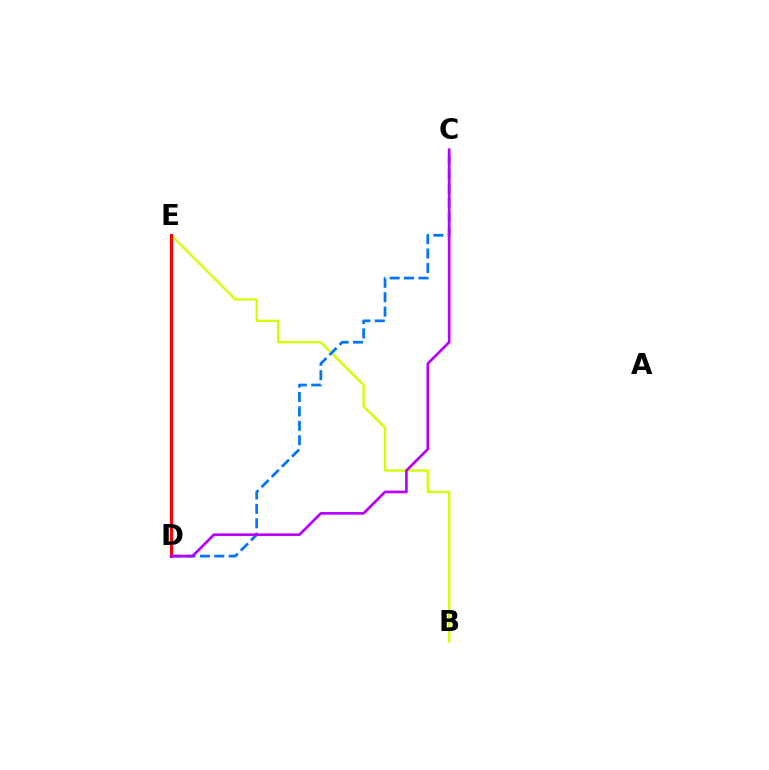{('D', 'E'): [{'color': '#00ff5c', 'line_style': 'dashed', 'thickness': 1.89}, {'color': '#ff0000', 'line_style': 'solid', 'thickness': 2.22}], ('B', 'E'): [{'color': '#d1ff00', 'line_style': 'solid', 'thickness': 1.69}], ('C', 'D'): [{'color': '#0074ff', 'line_style': 'dashed', 'thickness': 1.96}, {'color': '#b900ff', 'line_style': 'solid', 'thickness': 1.94}]}